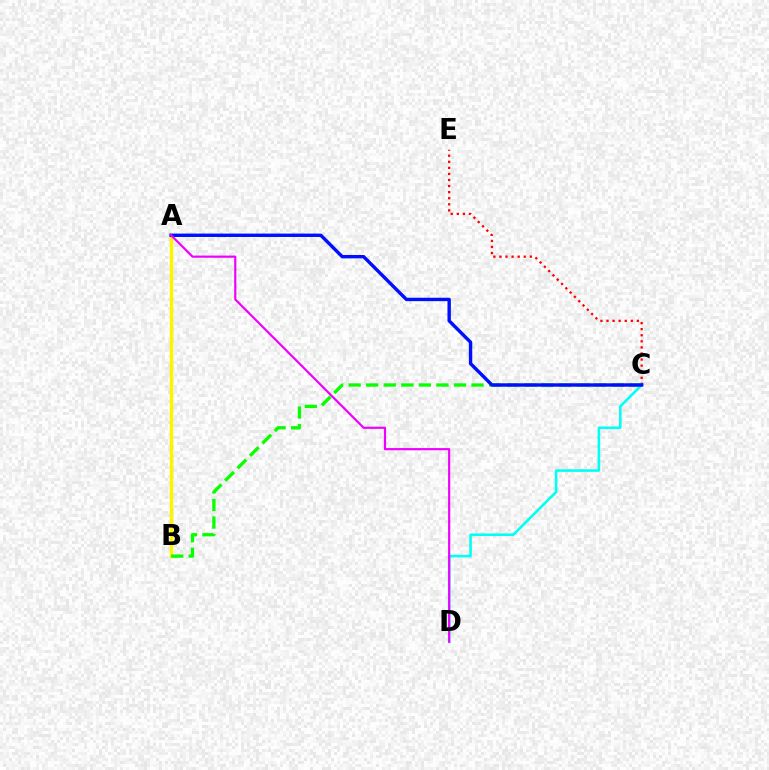{('C', 'D'): [{'color': '#00fff6', 'line_style': 'solid', 'thickness': 1.86}], ('A', 'B'): [{'color': '#fcf500', 'line_style': 'solid', 'thickness': 2.49}], ('C', 'E'): [{'color': '#ff0000', 'line_style': 'dotted', 'thickness': 1.65}], ('B', 'C'): [{'color': '#08ff00', 'line_style': 'dashed', 'thickness': 2.38}], ('A', 'C'): [{'color': '#0010ff', 'line_style': 'solid', 'thickness': 2.45}], ('A', 'D'): [{'color': '#ee00ff', 'line_style': 'solid', 'thickness': 1.56}]}